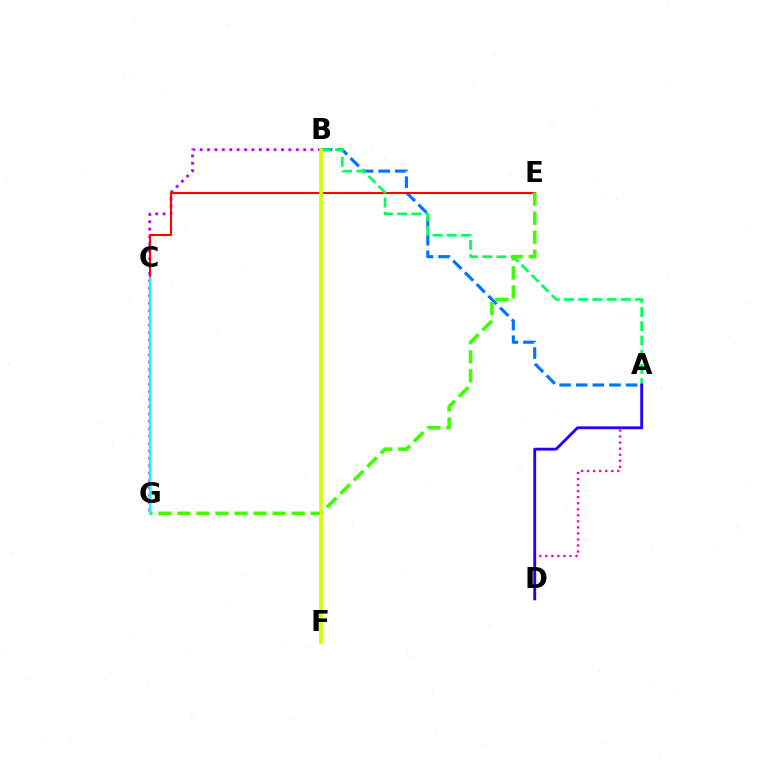{('A', 'B'): [{'color': '#0074ff', 'line_style': 'dashed', 'thickness': 2.26}, {'color': '#00ff5c', 'line_style': 'dashed', 'thickness': 1.93}], ('B', 'G'): [{'color': '#b900ff', 'line_style': 'dotted', 'thickness': 2.01}], ('C', 'E'): [{'color': '#ff0000', 'line_style': 'solid', 'thickness': 1.51}], ('B', 'F'): [{'color': '#ff9400', 'line_style': 'dotted', 'thickness': 1.61}, {'color': '#d1ff00', 'line_style': 'solid', 'thickness': 2.66}], ('A', 'D'): [{'color': '#ff00ac', 'line_style': 'dotted', 'thickness': 1.64}, {'color': '#2500ff', 'line_style': 'solid', 'thickness': 2.04}], ('E', 'G'): [{'color': '#3dff00', 'line_style': 'dashed', 'thickness': 2.58}], ('C', 'G'): [{'color': '#00fff6', 'line_style': 'solid', 'thickness': 1.6}]}